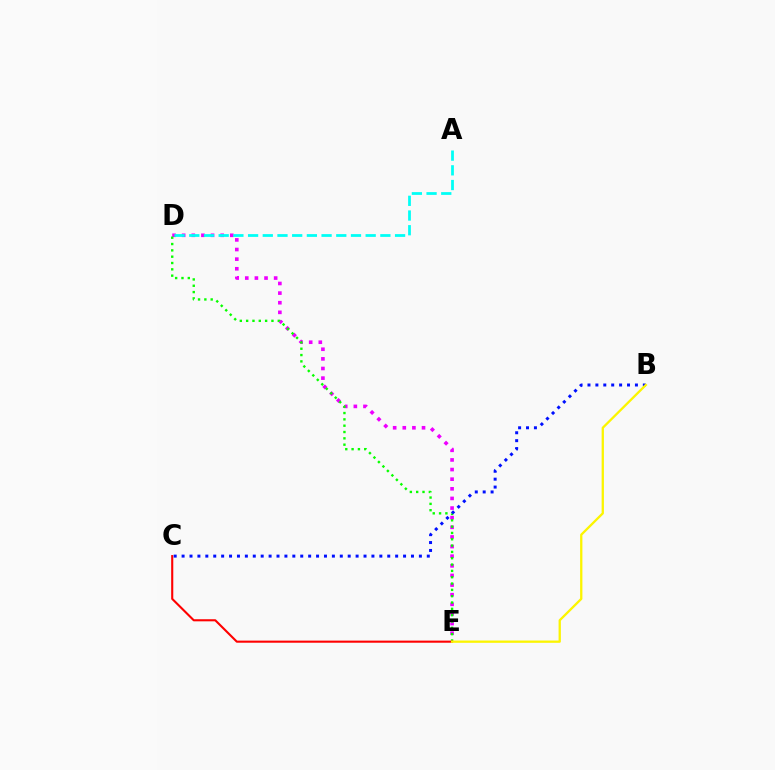{('D', 'E'): [{'color': '#ee00ff', 'line_style': 'dotted', 'thickness': 2.62}, {'color': '#08ff00', 'line_style': 'dotted', 'thickness': 1.72}], ('A', 'D'): [{'color': '#00fff6', 'line_style': 'dashed', 'thickness': 2.0}], ('C', 'E'): [{'color': '#ff0000', 'line_style': 'solid', 'thickness': 1.51}], ('B', 'C'): [{'color': '#0010ff', 'line_style': 'dotted', 'thickness': 2.15}], ('B', 'E'): [{'color': '#fcf500', 'line_style': 'solid', 'thickness': 1.65}]}